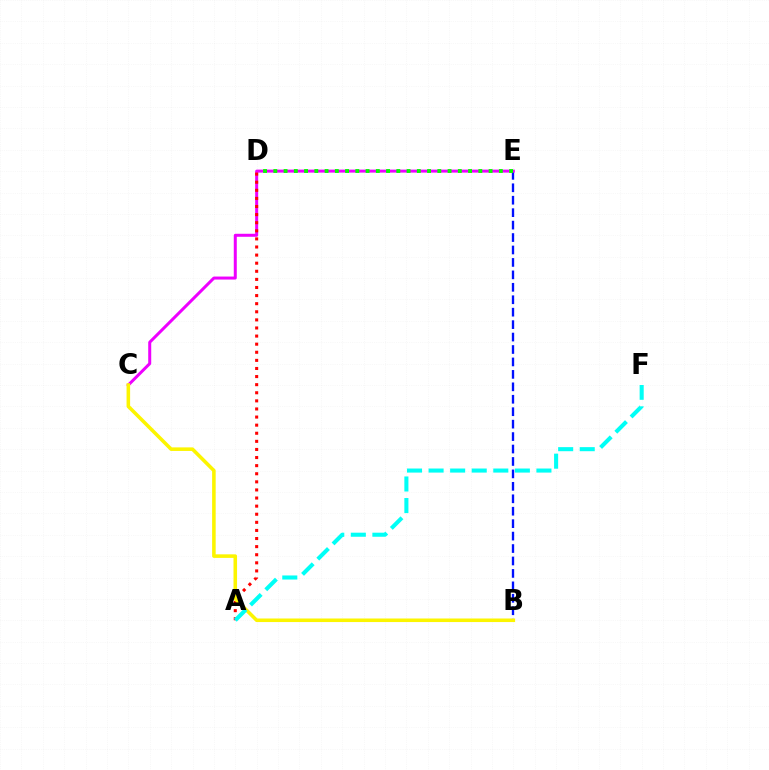{('B', 'E'): [{'color': '#0010ff', 'line_style': 'dashed', 'thickness': 1.69}], ('C', 'E'): [{'color': '#ee00ff', 'line_style': 'solid', 'thickness': 2.17}], ('D', 'E'): [{'color': '#08ff00', 'line_style': 'dotted', 'thickness': 2.78}], ('A', 'D'): [{'color': '#ff0000', 'line_style': 'dotted', 'thickness': 2.2}], ('B', 'C'): [{'color': '#fcf500', 'line_style': 'solid', 'thickness': 2.56}], ('A', 'F'): [{'color': '#00fff6', 'line_style': 'dashed', 'thickness': 2.93}]}